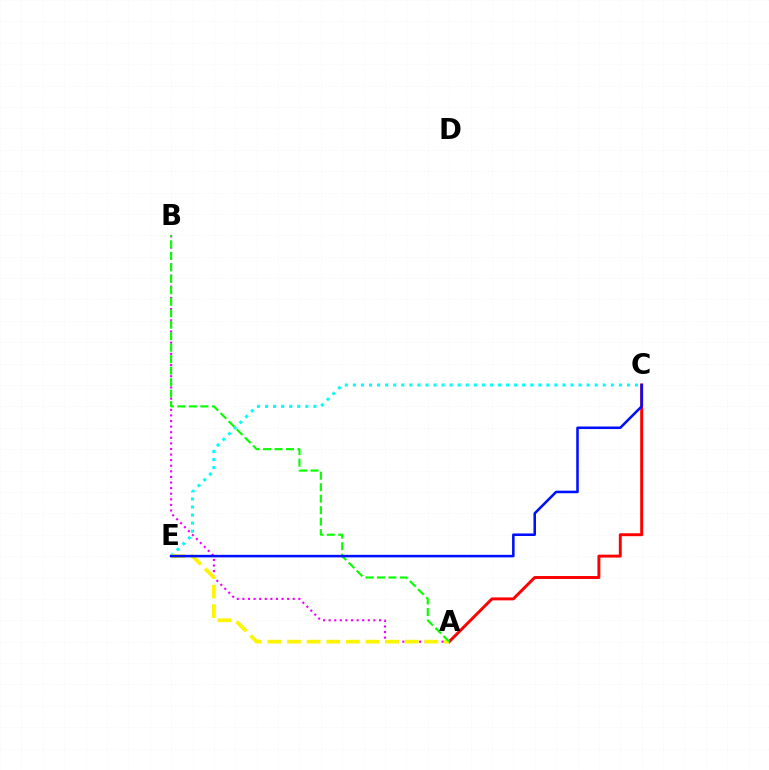{('C', 'E'): [{'color': '#00fff6', 'line_style': 'dotted', 'thickness': 2.19}, {'color': '#0010ff', 'line_style': 'solid', 'thickness': 1.84}], ('A', 'B'): [{'color': '#ee00ff', 'line_style': 'dotted', 'thickness': 1.52}, {'color': '#08ff00', 'line_style': 'dashed', 'thickness': 1.56}], ('A', 'C'): [{'color': '#ff0000', 'line_style': 'solid', 'thickness': 2.11}], ('A', 'E'): [{'color': '#fcf500', 'line_style': 'dashed', 'thickness': 2.66}]}